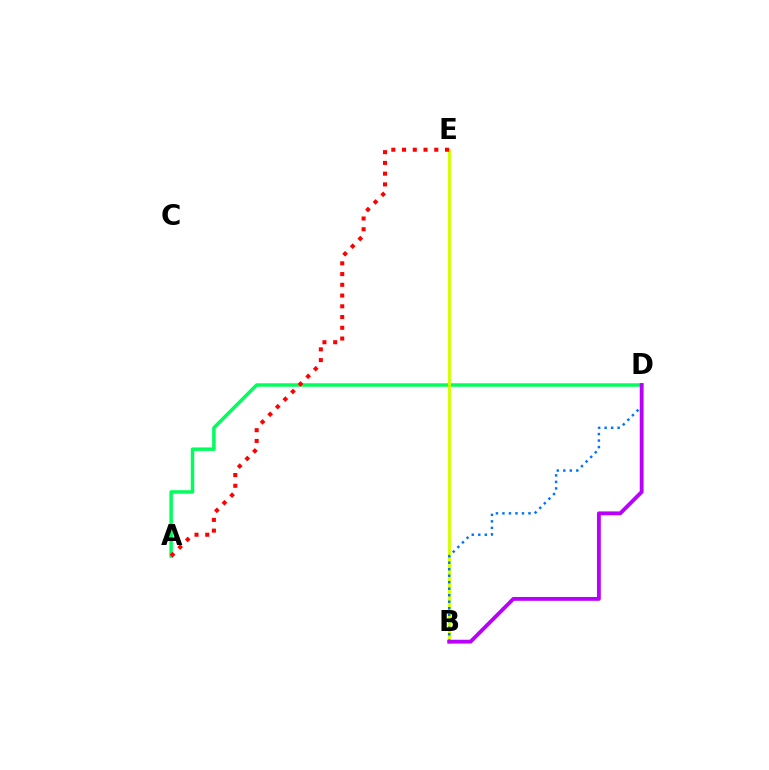{('A', 'D'): [{'color': '#00ff5c', 'line_style': 'solid', 'thickness': 2.5}], ('B', 'E'): [{'color': '#d1ff00', 'line_style': 'solid', 'thickness': 2.11}], ('B', 'D'): [{'color': '#0074ff', 'line_style': 'dotted', 'thickness': 1.77}, {'color': '#b900ff', 'line_style': 'solid', 'thickness': 2.76}], ('A', 'E'): [{'color': '#ff0000', 'line_style': 'dotted', 'thickness': 2.92}]}